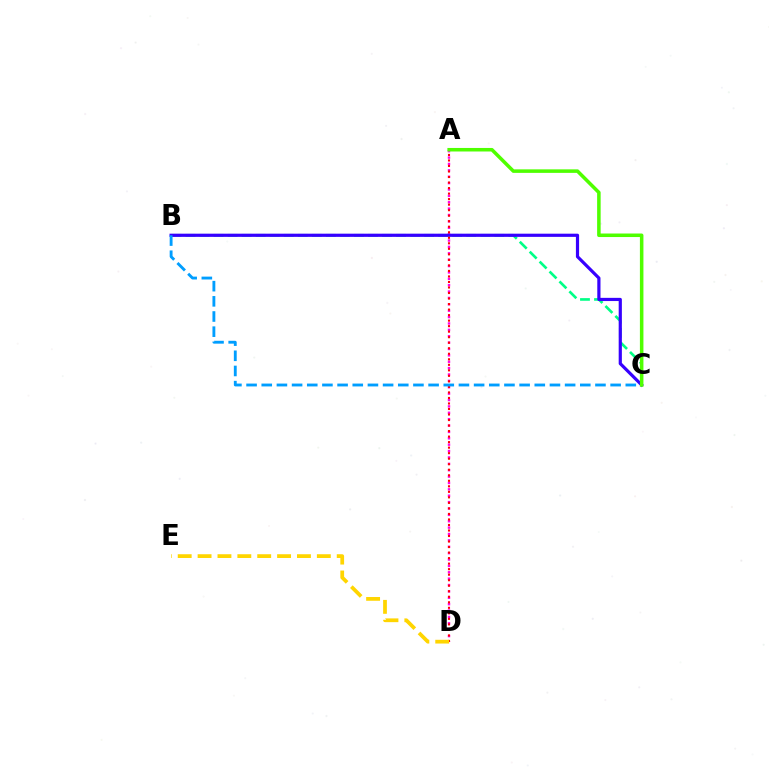{('B', 'C'): [{'color': '#00ff86', 'line_style': 'dashed', 'thickness': 1.91}, {'color': '#3700ff', 'line_style': 'solid', 'thickness': 2.3}, {'color': '#009eff', 'line_style': 'dashed', 'thickness': 2.06}], ('A', 'D'): [{'color': '#ff00ed', 'line_style': 'dotted', 'thickness': 1.73}, {'color': '#ff0000', 'line_style': 'dotted', 'thickness': 1.5}], ('A', 'C'): [{'color': '#4fff00', 'line_style': 'solid', 'thickness': 2.54}], ('D', 'E'): [{'color': '#ffd500', 'line_style': 'dashed', 'thickness': 2.7}]}